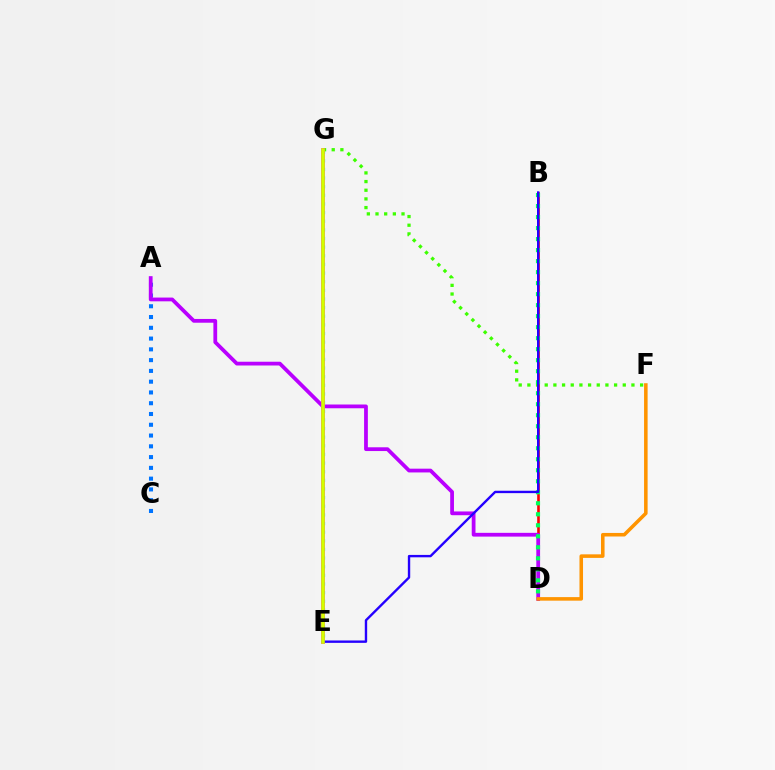{('E', 'G'): [{'color': '#00fff6', 'line_style': 'dotted', 'thickness': 2.35}, {'color': '#ff00ac', 'line_style': 'solid', 'thickness': 2.63}, {'color': '#d1ff00', 'line_style': 'solid', 'thickness': 2.58}], ('A', 'C'): [{'color': '#0074ff', 'line_style': 'dotted', 'thickness': 2.93}], ('F', 'G'): [{'color': '#3dff00', 'line_style': 'dotted', 'thickness': 2.36}], ('B', 'D'): [{'color': '#ff0000', 'line_style': 'solid', 'thickness': 1.89}, {'color': '#00ff5c', 'line_style': 'dotted', 'thickness': 2.99}], ('A', 'D'): [{'color': '#b900ff', 'line_style': 'solid', 'thickness': 2.71}], ('D', 'F'): [{'color': '#ff9400', 'line_style': 'solid', 'thickness': 2.56}], ('B', 'E'): [{'color': '#2500ff', 'line_style': 'solid', 'thickness': 1.72}]}